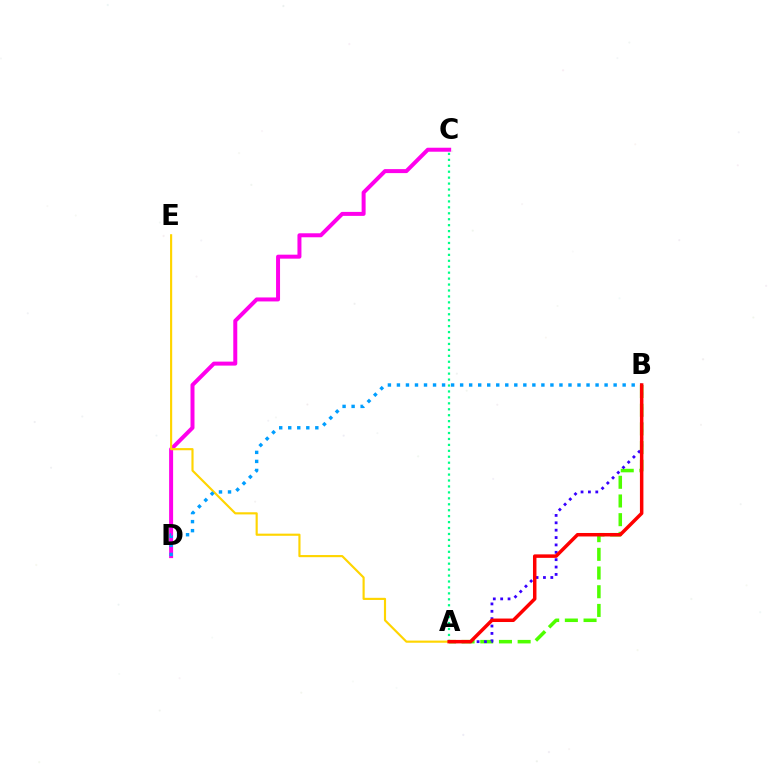{('A', 'B'): [{'color': '#4fff00', 'line_style': 'dashed', 'thickness': 2.54}, {'color': '#3700ff', 'line_style': 'dotted', 'thickness': 2.0}, {'color': '#ff0000', 'line_style': 'solid', 'thickness': 2.51}], ('C', 'D'): [{'color': '#ff00ed', 'line_style': 'solid', 'thickness': 2.87}], ('A', 'E'): [{'color': '#ffd500', 'line_style': 'solid', 'thickness': 1.55}], ('B', 'D'): [{'color': '#009eff', 'line_style': 'dotted', 'thickness': 2.45}], ('A', 'C'): [{'color': '#00ff86', 'line_style': 'dotted', 'thickness': 1.61}]}